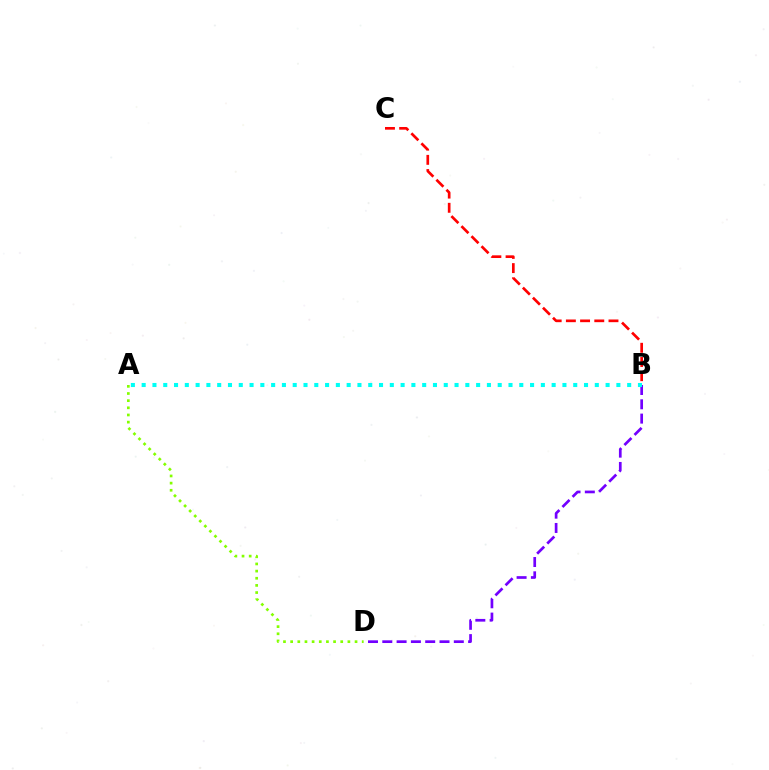{('B', 'D'): [{'color': '#7200ff', 'line_style': 'dashed', 'thickness': 1.94}], ('A', 'B'): [{'color': '#00fff6', 'line_style': 'dotted', 'thickness': 2.93}], ('B', 'C'): [{'color': '#ff0000', 'line_style': 'dashed', 'thickness': 1.93}], ('A', 'D'): [{'color': '#84ff00', 'line_style': 'dotted', 'thickness': 1.94}]}